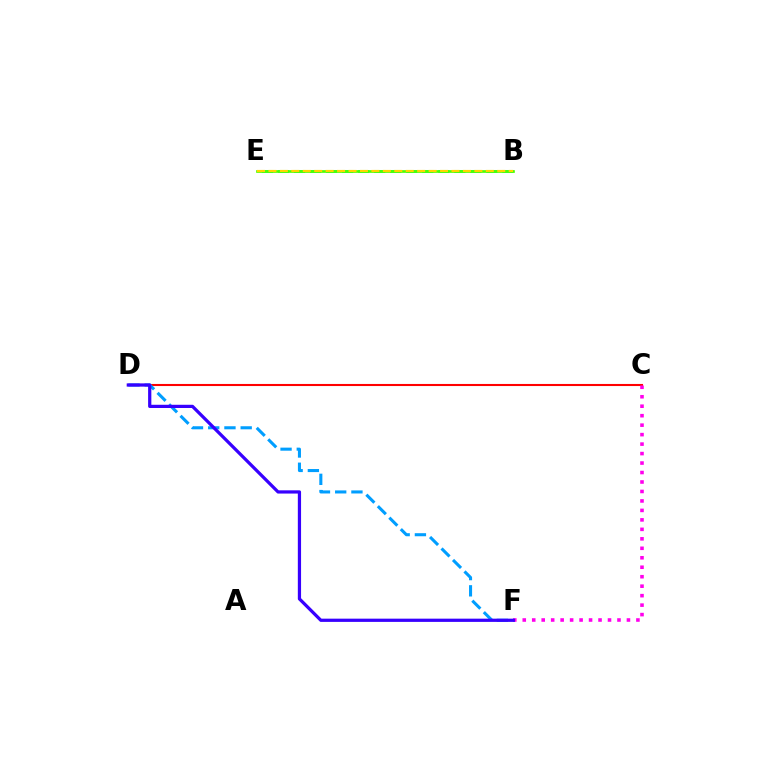{('B', 'E'): [{'color': '#00ff86', 'line_style': 'dashed', 'thickness': 2.18}, {'color': '#4fff00', 'line_style': 'solid', 'thickness': 1.93}, {'color': '#ffd500', 'line_style': 'dashed', 'thickness': 1.55}], ('C', 'D'): [{'color': '#ff0000', 'line_style': 'solid', 'thickness': 1.5}], ('C', 'F'): [{'color': '#ff00ed', 'line_style': 'dotted', 'thickness': 2.57}], ('D', 'F'): [{'color': '#009eff', 'line_style': 'dashed', 'thickness': 2.21}, {'color': '#3700ff', 'line_style': 'solid', 'thickness': 2.33}]}